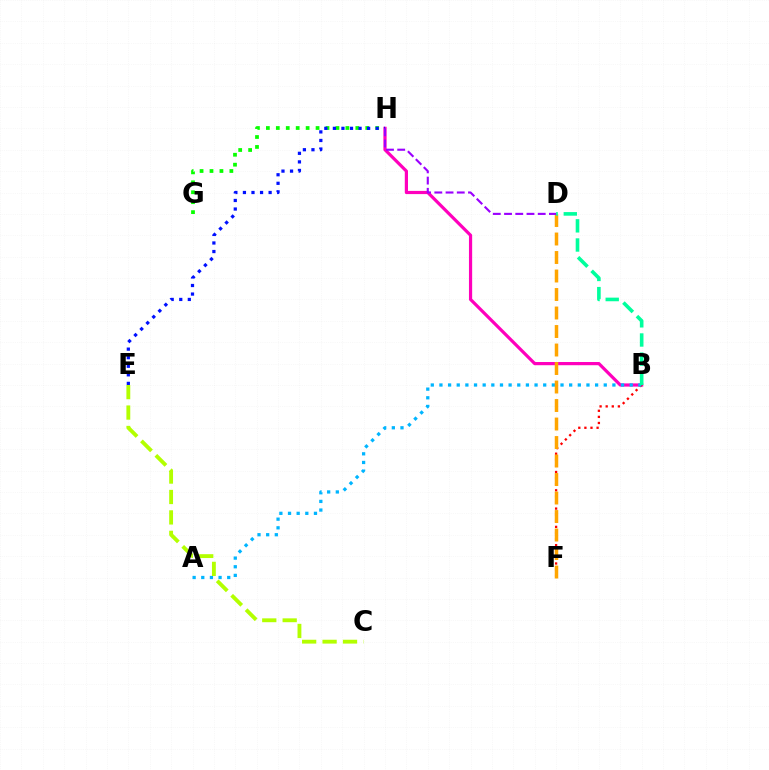{('B', 'H'): [{'color': '#ff00bd', 'line_style': 'solid', 'thickness': 2.3}], ('G', 'H'): [{'color': '#08ff00', 'line_style': 'dotted', 'thickness': 2.7}], ('B', 'F'): [{'color': '#ff0000', 'line_style': 'dotted', 'thickness': 1.66}], ('A', 'B'): [{'color': '#00b5ff', 'line_style': 'dotted', 'thickness': 2.35}], ('E', 'H'): [{'color': '#0010ff', 'line_style': 'dotted', 'thickness': 2.33}], ('D', 'F'): [{'color': '#ffa500', 'line_style': 'dashed', 'thickness': 2.51}], ('C', 'E'): [{'color': '#b3ff00', 'line_style': 'dashed', 'thickness': 2.78}], ('B', 'D'): [{'color': '#00ff9d', 'line_style': 'dashed', 'thickness': 2.6}], ('D', 'H'): [{'color': '#9b00ff', 'line_style': 'dashed', 'thickness': 1.52}]}